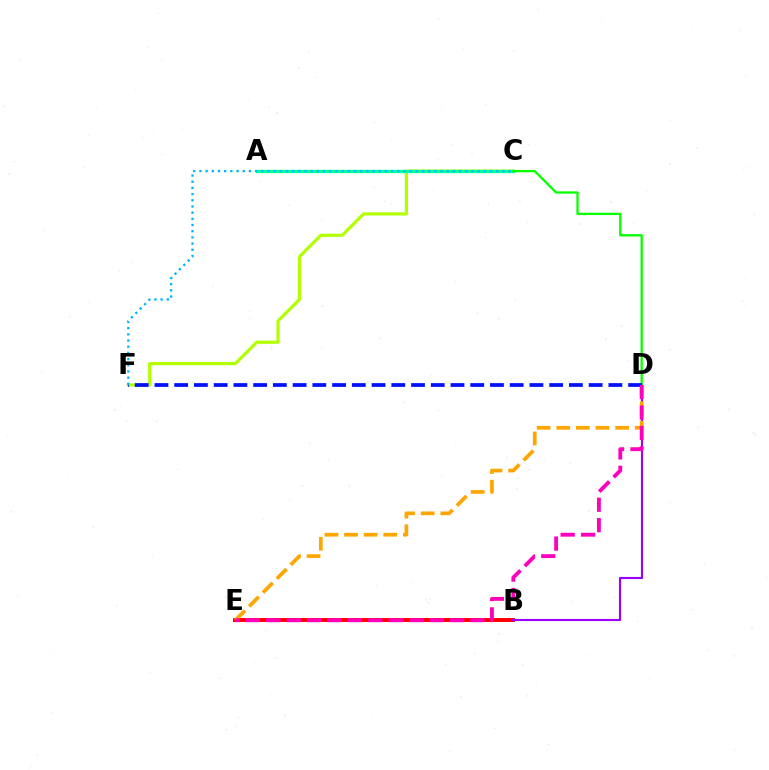{('C', 'F'): [{'color': '#b3ff00', 'line_style': 'solid', 'thickness': 2.31}, {'color': '#00b5ff', 'line_style': 'dotted', 'thickness': 1.68}], ('B', 'E'): [{'color': '#ff0000', 'line_style': 'solid', 'thickness': 2.84}], ('B', 'D'): [{'color': '#9b00ff', 'line_style': 'solid', 'thickness': 1.53}], ('A', 'C'): [{'color': '#00ff9d', 'line_style': 'solid', 'thickness': 2.39}], ('D', 'E'): [{'color': '#ffa500', 'line_style': 'dashed', 'thickness': 2.66}, {'color': '#ff00bd', 'line_style': 'dashed', 'thickness': 2.77}], ('C', 'D'): [{'color': '#08ff00', 'line_style': 'solid', 'thickness': 1.66}], ('D', 'F'): [{'color': '#0010ff', 'line_style': 'dashed', 'thickness': 2.68}]}